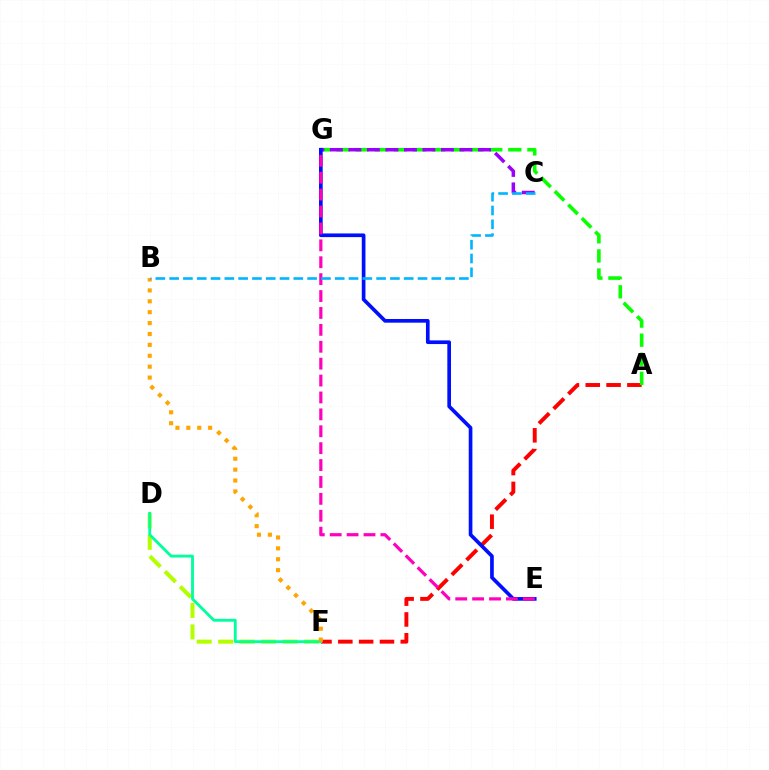{('A', 'F'): [{'color': '#ff0000', 'line_style': 'dashed', 'thickness': 2.83}], ('D', 'F'): [{'color': '#b3ff00', 'line_style': 'dashed', 'thickness': 2.92}, {'color': '#00ff9d', 'line_style': 'solid', 'thickness': 2.05}], ('B', 'F'): [{'color': '#ffa500', 'line_style': 'dotted', 'thickness': 2.96}], ('A', 'G'): [{'color': '#08ff00', 'line_style': 'dashed', 'thickness': 2.59}], ('C', 'G'): [{'color': '#9b00ff', 'line_style': 'dashed', 'thickness': 2.51}], ('E', 'G'): [{'color': '#0010ff', 'line_style': 'solid', 'thickness': 2.65}, {'color': '#ff00bd', 'line_style': 'dashed', 'thickness': 2.3}], ('B', 'C'): [{'color': '#00b5ff', 'line_style': 'dashed', 'thickness': 1.87}]}